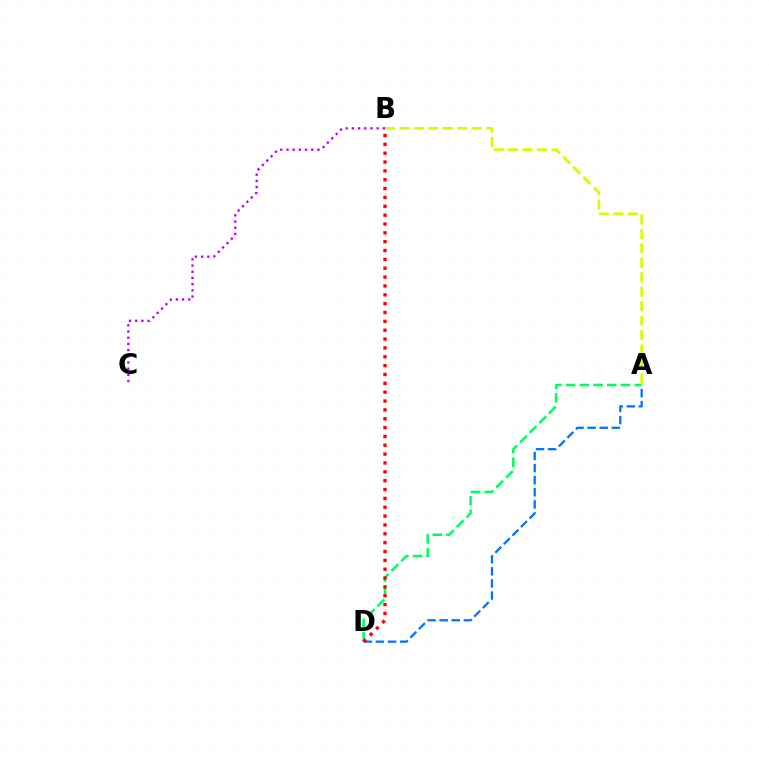{('A', 'B'): [{'color': '#d1ff00', 'line_style': 'dashed', 'thickness': 1.96}], ('A', 'D'): [{'color': '#0074ff', 'line_style': 'dashed', 'thickness': 1.64}, {'color': '#00ff5c', 'line_style': 'dashed', 'thickness': 1.86}], ('B', 'C'): [{'color': '#b900ff', 'line_style': 'dotted', 'thickness': 1.68}], ('B', 'D'): [{'color': '#ff0000', 'line_style': 'dotted', 'thickness': 2.4}]}